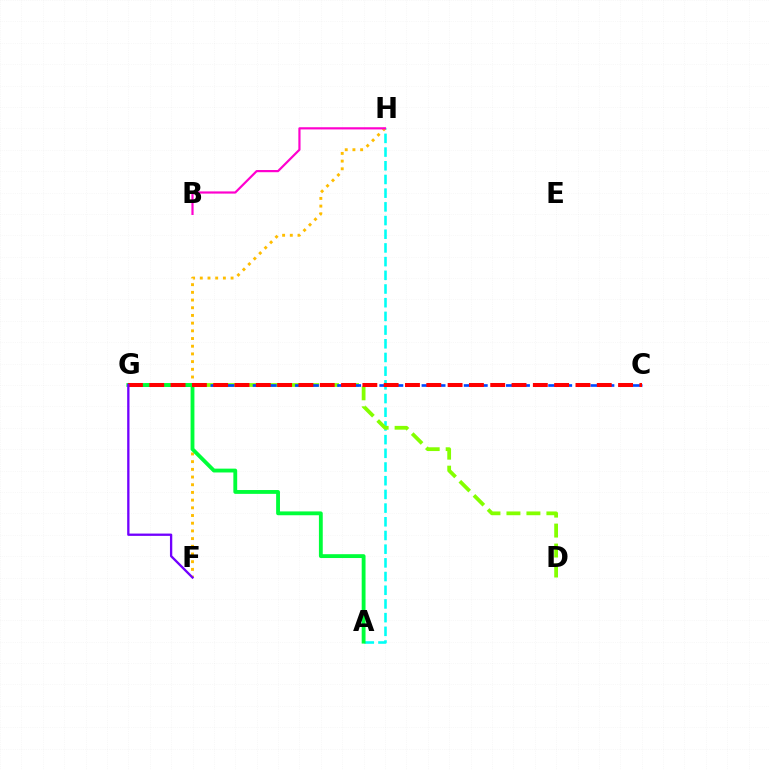{('A', 'H'): [{'color': '#00fff6', 'line_style': 'dashed', 'thickness': 1.86}], ('D', 'G'): [{'color': '#84ff00', 'line_style': 'dashed', 'thickness': 2.71}], ('F', 'H'): [{'color': '#ffbd00', 'line_style': 'dotted', 'thickness': 2.09}], ('C', 'G'): [{'color': '#004bff', 'line_style': 'dashed', 'thickness': 1.91}, {'color': '#ff0000', 'line_style': 'dashed', 'thickness': 2.89}], ('A', 'G'): [{'color': '#00ff39', 'line_style': 'solid', 'thickness': 2.76}], ('B', 'H'): [{'color': '#ff00cf', 'line_style': 'solid', 'thickness': 1.58}], ('F', 'G'): [{'color': '#7200ff', 'line_style': 'solid', 'thickness': 1.67}]}